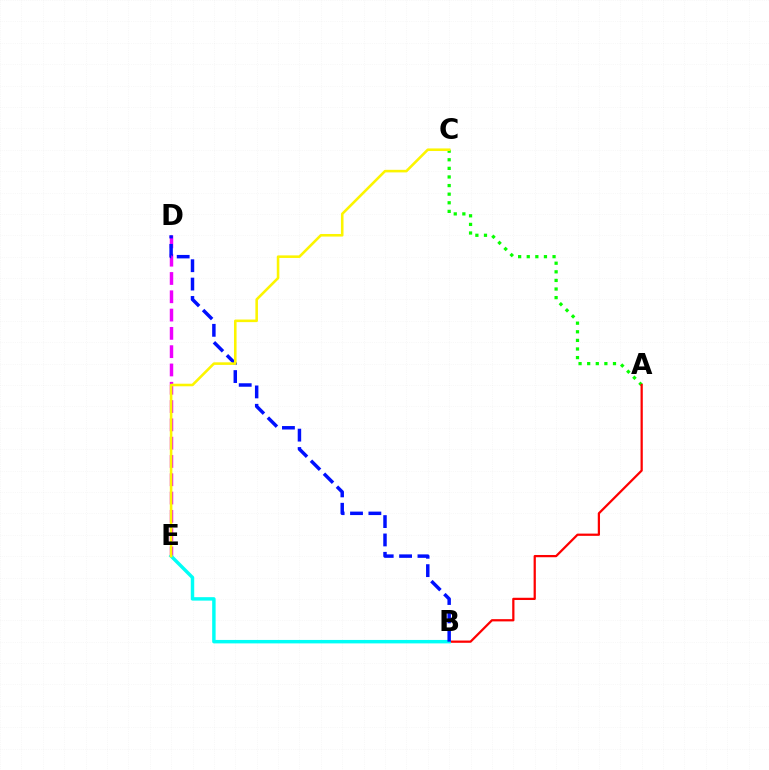{('D', 'E'): [{'color': '#ee00ff', 'line_style': 'dashed', 'thickness': 2.49}], ('A', 'C'): [{'color': '#08ff00', 'line_style': 'dotted', 'thickness': 2.34}], ('A', 'B'): [{'color': '#ff0000', 'line_style': 'solid', 'thickness': 1.62}], ('B', 'E'): [{'color': '#00fff6', 'line_style': 'solid', 'thickness': 2.48}], ('B', 'D'): [{'color': '#0010ff', 'line_style': 'dashed', 'thickness': 2.5}], ('C', 'E'): [{'color': '#fcf500', 'line_style': 'solid', 'thickness': 1.86}]}